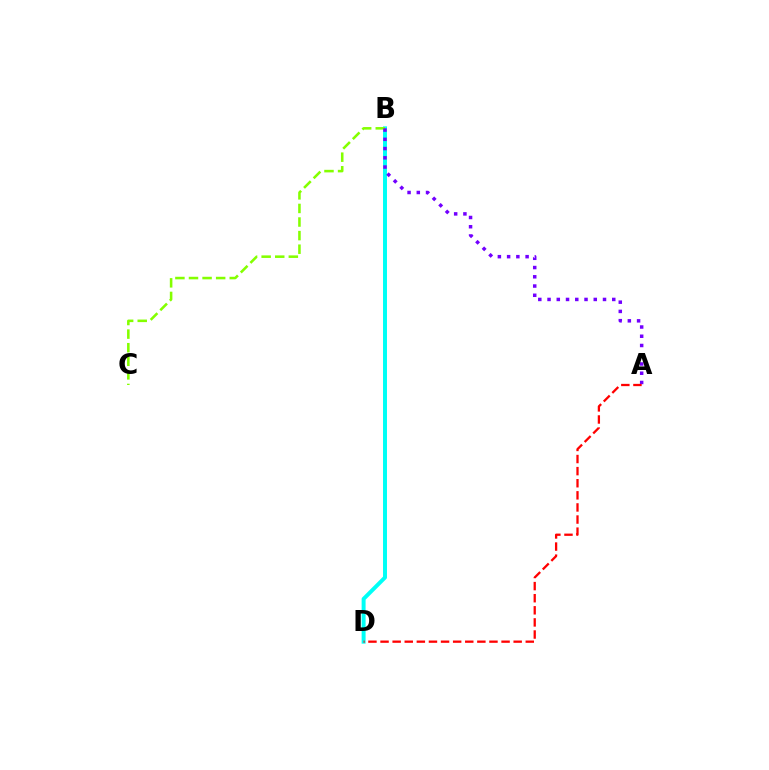{('B', 'D'): [{'color': '#00fff6', 'line_style': 'solid', 'thickness': 2.85}], ('B', 'C'): [{'color': '#84ff00', 'line_style': 'dashed', 'thickness': 1.85}], ('A', 'B'): [{'color': '#7200ff', 'line_style': 'dotted', 'thickness': 2.51}], ('A', 'D'): [{'color': '#ff0000', 'line_style': 'dashed', 'thickness': 1.64}]}